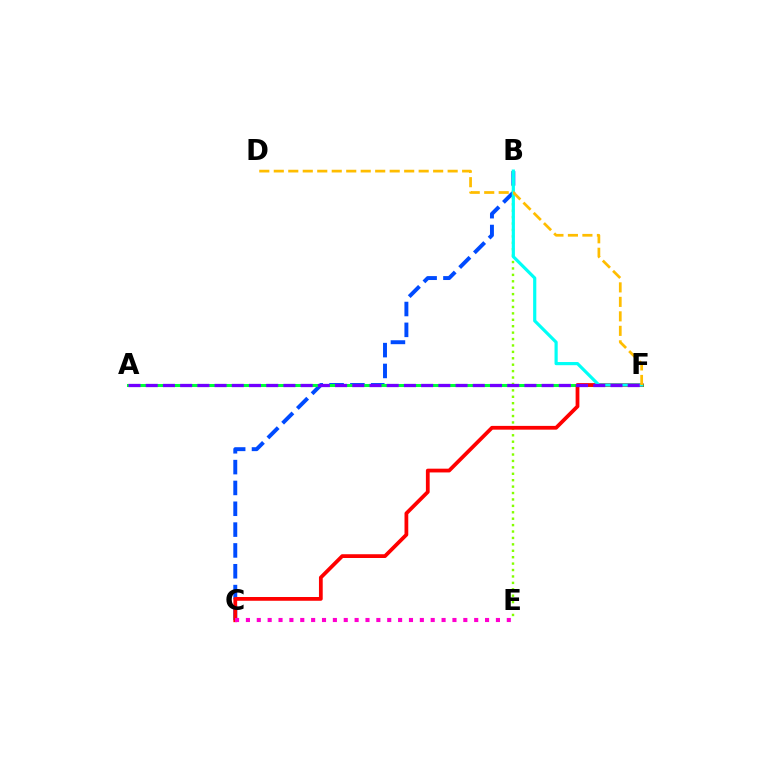{('B', 'C'): [{'color': '#004bff', 'line_style': 'dashed', 'thickness': 2.83}], ('B', 'E'): [{'color': '#84ff00', 'line_style': 'dotted', 'thickness': 1.74}], ('A', 'F'): [{'color': '#00ff39', 'line_style': 'solid', 'thickness': 2.2}, {'color': '#7200ff', 'line_style': 'dashed', 'thickness': 2.34}], ('C', 'F'): [{'color': '#ff0000', 'line_style': 'solid', 'thickness': 2.71}], ('C', 'E'): [{'color': '#ff00cf', 'line_style': 'dotted', 'thickness': 2.95}], ('B', 'F'): [{'color': '#00fff6', 'line_style': 'solid', 'thickness': 2.29}], ('D', 'F'): [{'color': '#ffbd00', 'line_style': 'dashed', 'thickness': 1.97}]}